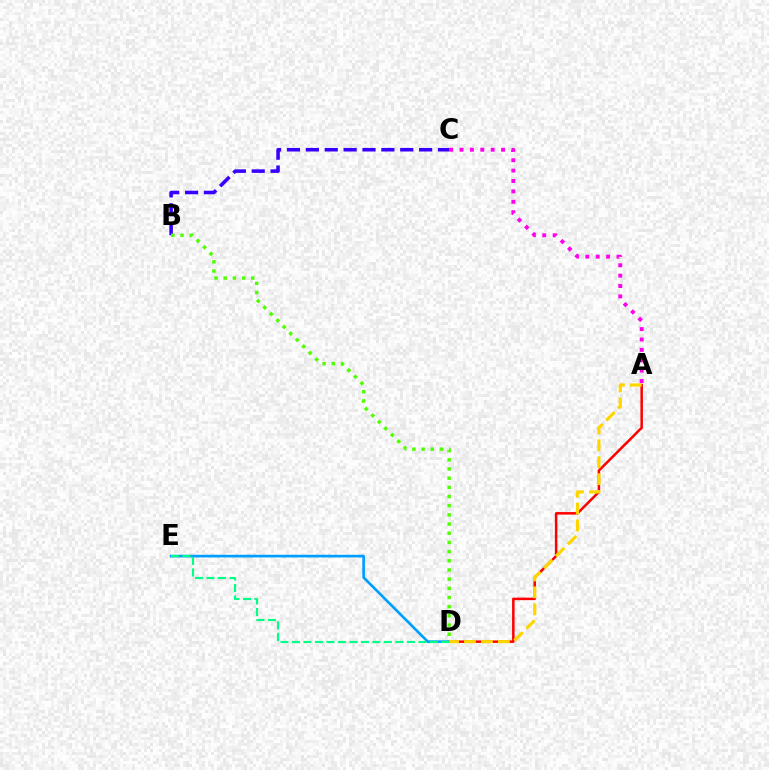{('A', 'D'): [{'color': '#ff0000', 'line_style': 'solid', 'thickness': 1.81}, {'color': '#ffd500', 'line_style': 'dashed', 'thickness': 2.3}], ('B', 'C'): [{'color': '#3700ff', 'line_style': 'dashed', 'thickness': 2.56}], ('A', 'C'): [{'color': '#ff00ed', 'line_style': 'dotted', 'thickness': 2.82}], ('D', 'E'): [{'color': '#009eff', 'line_style': 'solid', 'thickness': 1.93}, {'color': '#00ff86', 'line_style': 'dashed', 'thickness': 1.56}], ('B', 'D'): [{'color': '#4fff00', 'line_style': 'dotted', 'thickness': 2.49}]}